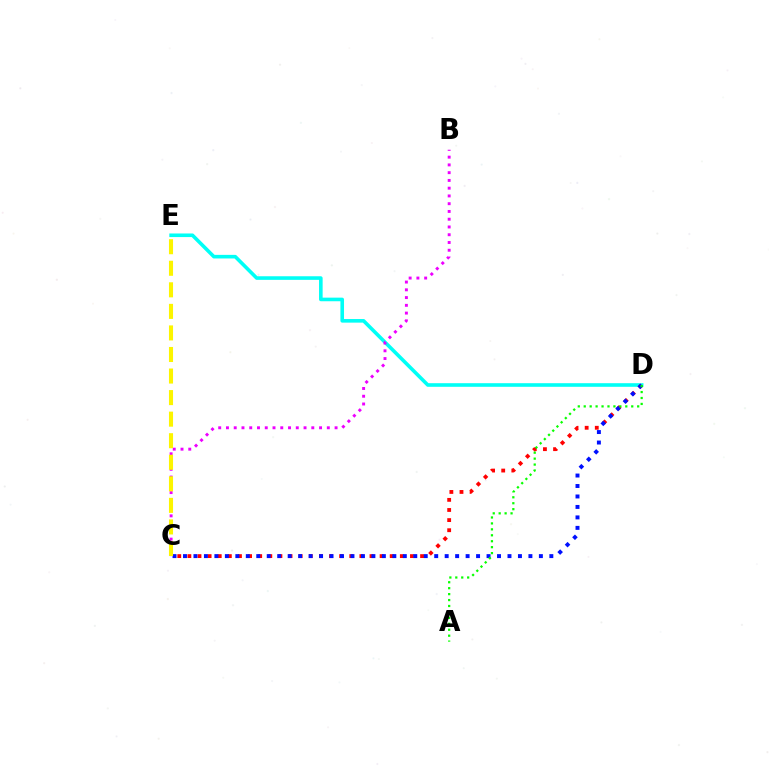{('D', 'E'): [{'color': '#00fff6', 'line_style': 'solid', 'thickness': 2.59}], ('C', 'D'): [{'color': '#ff0000', 'line_style': 'dotted', 'thickness': 2.75}, {'color': '#0010ff', 'line_style': 'dotted', 'thickness': 2.84}], ('B', 'C'): [{'color': '#ee00ff', 'line_style': 'dotted', 'thickness': 2.11}], ('A', 'D'): [{'color': '#08ff00', 'line_style': 'dotted', 'thickness': 1.61}], ('C', 'E'): [{'color': '#fcf500', 'line_style': 'dashed', 'thickness': 2.93}]}